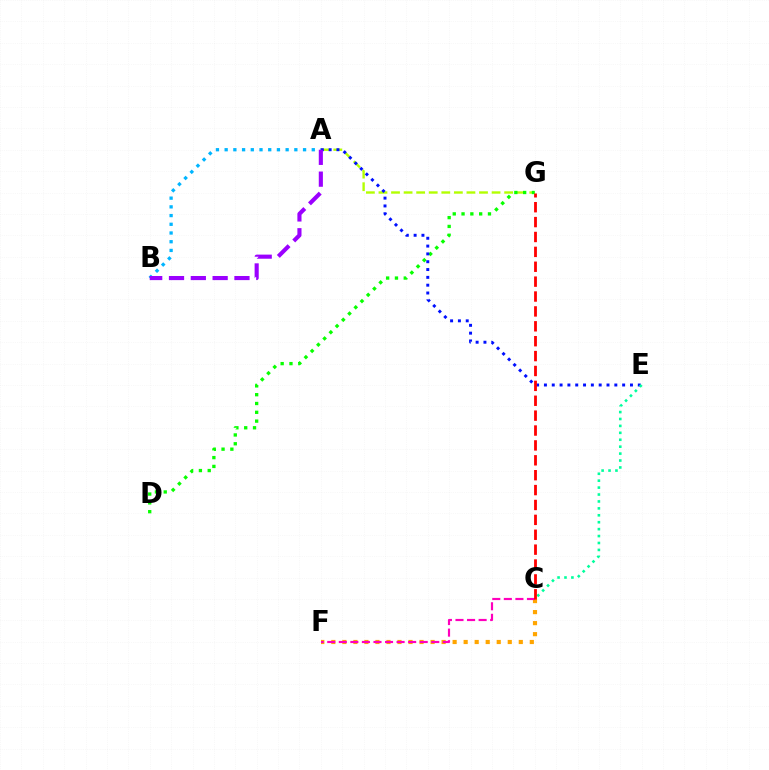{('A', 'G'): [{'color': '#b3ff00', 'line_style': 'dashed', 'thickness': 1.71}], ('C', 'F'): [{'color': '#ffa500', 'line_style': 'dotted', 'thickness': 3.0}, {'color': '#ff00bd', 'line_style': 'dashed', 'thickness': 1.57}], ('D', 'G'): [{'color': '#08ff00', 'line_style': 'dotted', 'thickness': 2.39}], ('A', 'B'): [{'color': '#00b5ff', 'line_style': 'dotted', 'thickness': 2.37}, {'color': '#9b00ff', 'line_style': 'dashed', 'thickness': 2.96}], ('A', 'E'): [{'color': '#0010ff', 'line_style': 'dotted', 'thickness': 2.12}], ('C', 'E'): [{'color': '#00ff9d', 'line_style': 'dotted', 'thickness': 1.88}], ('C', 'G'): [{'color': '#ff0000', 'line_style': 'dashed', 'thickness': 2.02}]}